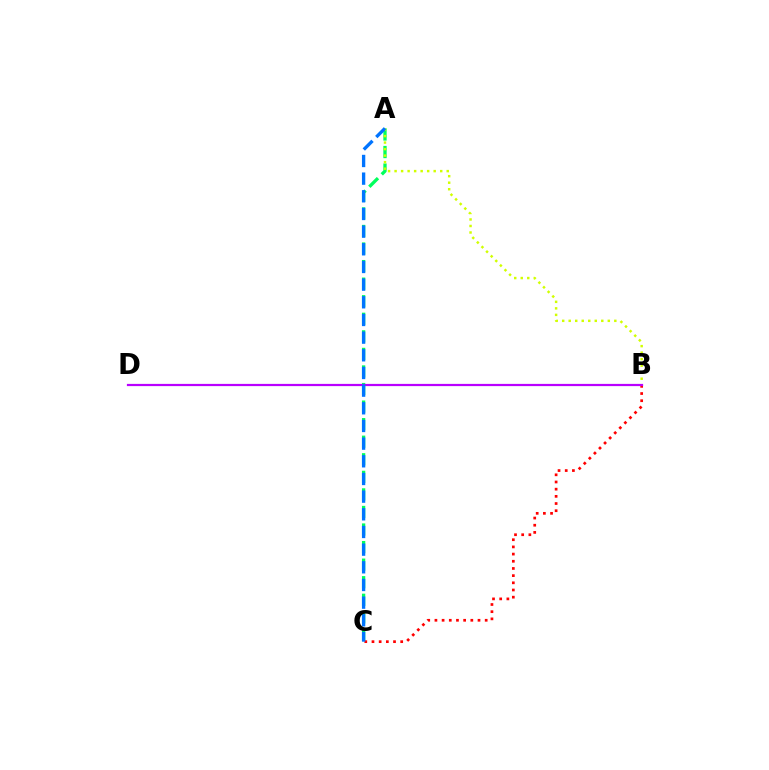{('A', 'C'): [{'color': '#00ff5c', 'line_style': 'dashed', 'thickness': 2.39}, {'color': '#0074ff', 'line_style': 'dashed', 'thickness': 2.4}], ('B', 'C'): [{'color': '#ff0000', 'line_style': 'dotted', 'thickness': 1.95}], ('A', 'B'): [{'color': '#d1ff00', 'line_style': 'dotted', 'thickness': 1.77}], ('B', 'D'): [{'color': '#b900ff', 'line_style': 'solid', 'thickness': 1.6}]}